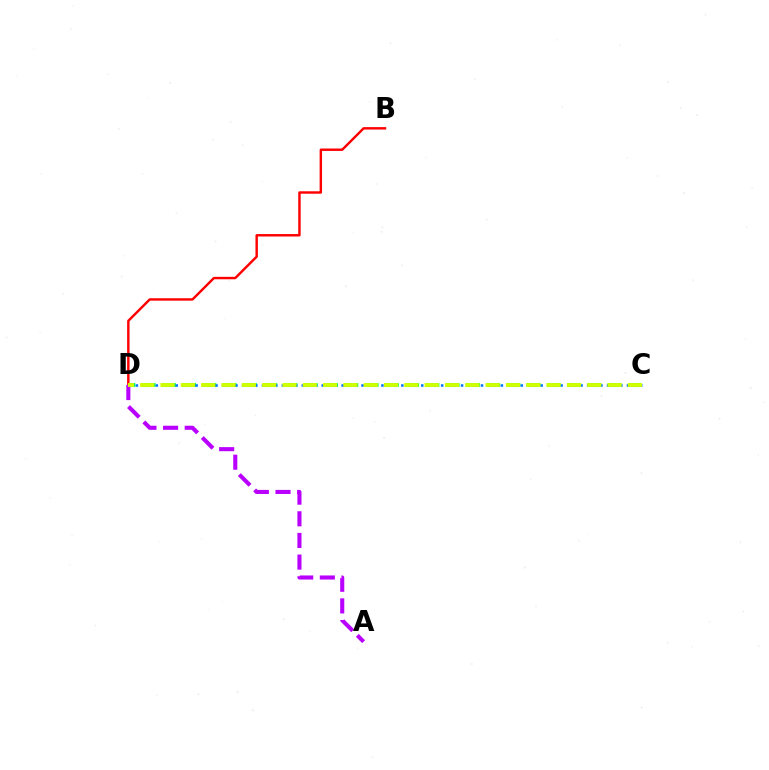{('C', 'D'): [{'color': '#00ff5c', 'line_style': 'dashed', 'thickness': 2.75}, {'color': '#0074ff', 'line_style': 'dotted', 'thickness': 1.8}, {'color': '#d1ff00', 'line_style': 'dashed', 'thickness': 2.76}], ('B', 'D'): [{'color': '#ff0000', 'line_style': 'solid', 'thickness': 1.75}], ('A', 'D'): [{'color': '#b900ff', 'line_style': 'dashed', 'thickness': 2.94}]}